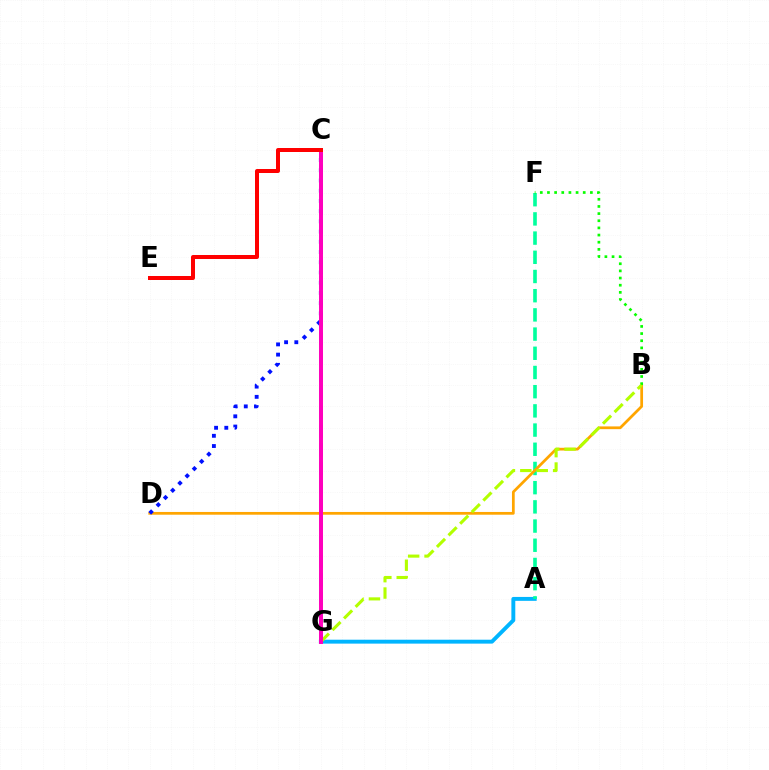{('C', 'G'): [{'color': '#9b00ff', 'line_style': 'dashed', 'thickness': 2.52}, {'color': '#ff00bd', 'line_style': 'solid', 'thickness': 2.85}], ('A', 'G'): [{'color': '#00b5ff', 'line_style': 'solid', 'thickness': 2.81}], ('A', 'F'): [{'color': '#00ff9d', 'line_style': 'dashed', 'thickness': 2.61}], ('B', 'D'): [{'color': '#ffa500', 'line_style': 'solid', 'thickness': 1.98}], ('C', 'D'): [{'color': '#0010ff', 'line_style': 'dotted', 'thickness': 2.78}], ('B', 'F'): [{'color': '#08ff00', 'line_style': 'dotted', 'thickness': 1.94}], ('B', 'G'): [{'color': '#b3ff00', 'line_style': 'dashed', 'thickness': 2.23}], ('C', 'E'): [{'color': '#ff0000', 'line_style': 'solid', 'thickness': 2.88}]}